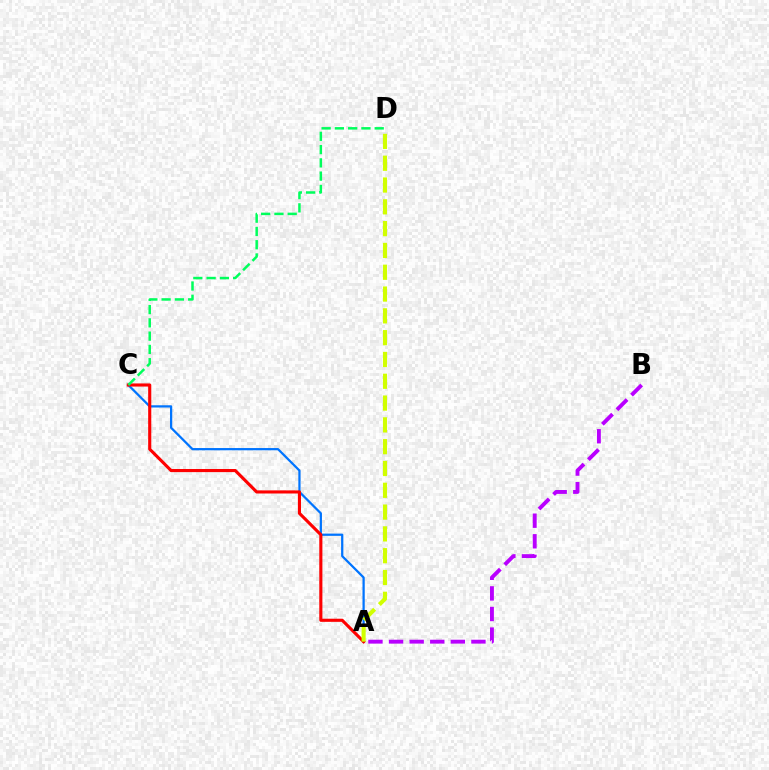{('A', 'C'): [{'color': '#0074ff', 'line_style': 'solid', 'thickness': 1.62}, {'color': '#ff0000', 'line_style': 'solid', 'thickness': 2.24}], ('A', 'D'): [{'color': '#d1ff00', 'line_style': 'dashed', 'thickness': 2.96}], ('C', 'D'): [{'color': '#00ff5c', 'line_style': 'dashed', 'thickness': 1.8}], ('A', 'B'): [{'color': '#b900ff', 'line_style': 'dashed', 'thickness': 2.8}]}